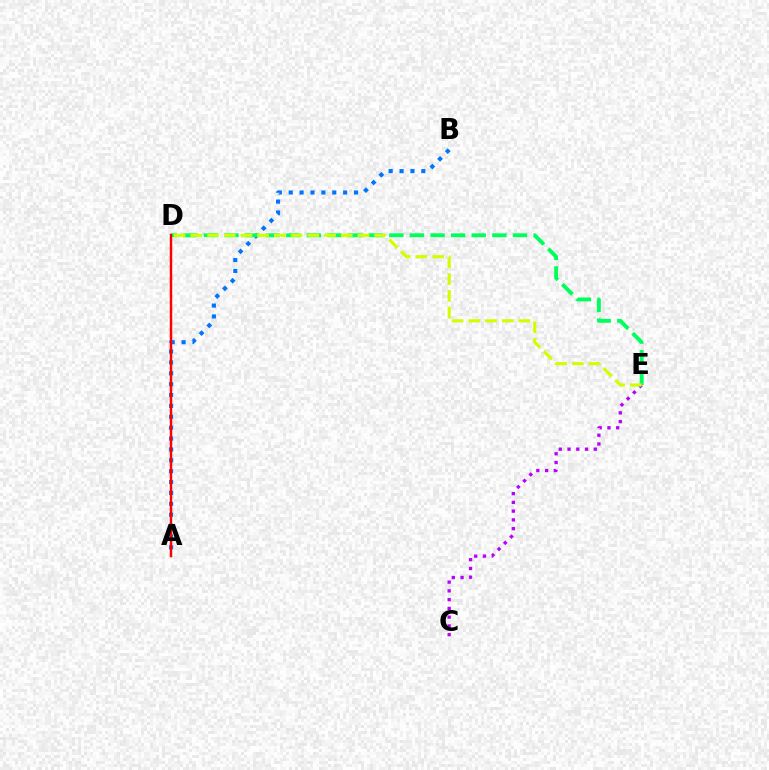{('A', 'B'): [{'color': '#0074ff', 'line_style': 'dotted', 'thickness': 2.96}], ('D', 'E'): [{'color': '#00ff5c', 'line_style': 'dashed', 'thickness': 2.8}, {'color': '#d1ff00', 'line_style': 'dashed', 'thickness': 2.27}], ('C', 'E'): [{'color': '#b900ff', 'line_style': 'dotted', 'thickness': 2.38}], ('A', 'D'): [{'color': '#ff0000', 'line_style': 'solid', 'thickness': 1.77}]}